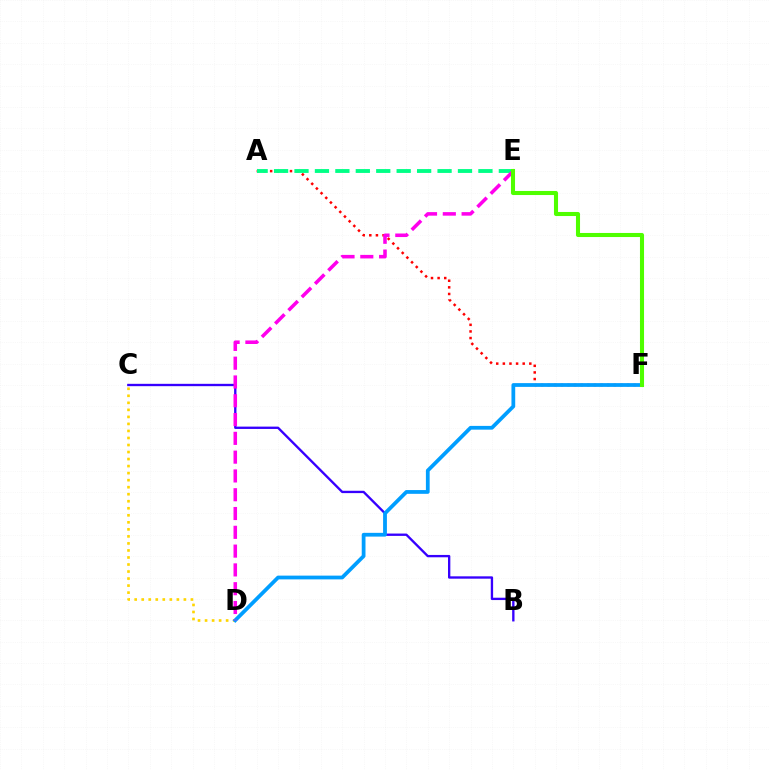{('C', 'D'): [{'color': '#ffd500', 'line_style': 'dotted', 'thickness': 1.91}], ('A', 'F'): [{'color': '#ff0000', 'line_style': 'dotted', 'thickness': 1.8}], ('B', 'C'): [{'color': '#3700ff', 'line_style': 'solid', 'thickness': 1.68}], ('A', 'E'): [{'color': '#00ff86', 'line_style': 'dashed', 'thickness': 2.78}], ('D', 'F'): [{'color': '#009eff', 'line_style': 'solid', 'thickness': 2.71}], ('D', 'E'): [{'color': '#ff00ed', 'line_style': 'dashed', 'thickness': 2.55}], ('E', 'F'): [{'color': '#4fff00', 'line_style': 'solid', 'thickness': 2.93}]}